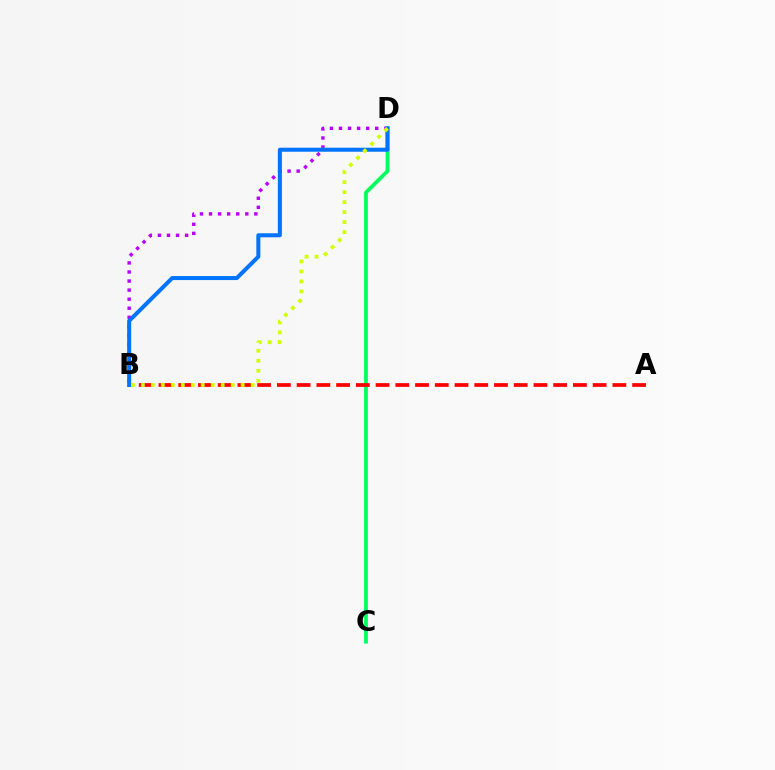{('C', 'D'): [{'color': '#00ff5c', 'line_style': 'solid', 'thickness': 2.71}], ('B', 'D'): [{'color': '#b900ff', 'line_style': 'dotted', 'thickness': 2.46}, {'color': '#0074ff', 'line_style': 'solid', 'thickness': 2.89}, {'color': '#d1ff00', 'line_style': 'dotted', 'thickness': 2.71}], ('A', 'B'): [{'color': '#ff0000', 'line_style': 'dashed', 'thickness': 2.68}]}